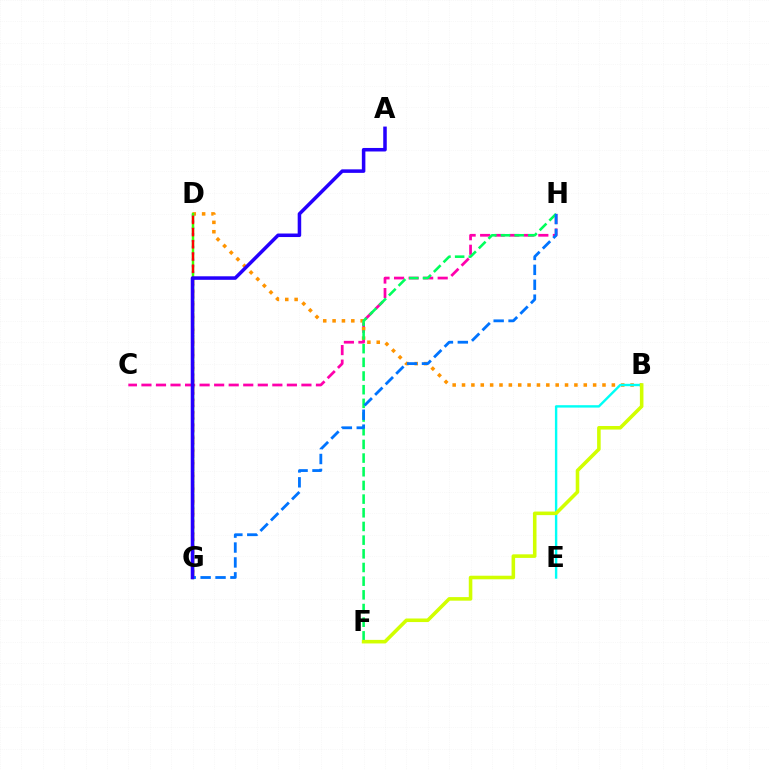{('C', 'H'): [{'color': '#ff00ac', 'line_style': 'dashed', 'thickness': 1.98}], ('B', 'D'): [{'color': '#ff9400', 'line_style': 'dotted', 'thickness': 2.54}], ('D', 'G'): [{'color': '#b900ff', 'line_style': 'dotted', 'thickness': 1.73}, {'color': '#3dff00', 'line_style': 'solid', 'thickness': 1.79}, {'color': '#ff0000', 'line_style': 'dashed', 'thickness': 1.66}], ('F', 'H'): [{'color': '#00ff5c', 'line_style': 'dashed', 'thickness': 1.86}], ('B', 'E'): [{'color': '#00fff6', 'line_style': 'solid', 'thickness': 1.73}], ('B', 'F'): [{'color': '#d1ff00', 'line_style': 'solid', 'thickness': 2.57}], ('G', 'H'): [{'color': '#0074ff', 'line_style': 'dashed', 'thickness': 2.02}], ('A', 'G'): [{'color': '#2500ff', 'line_style': 'solid', 'thickness': 2.54}]}